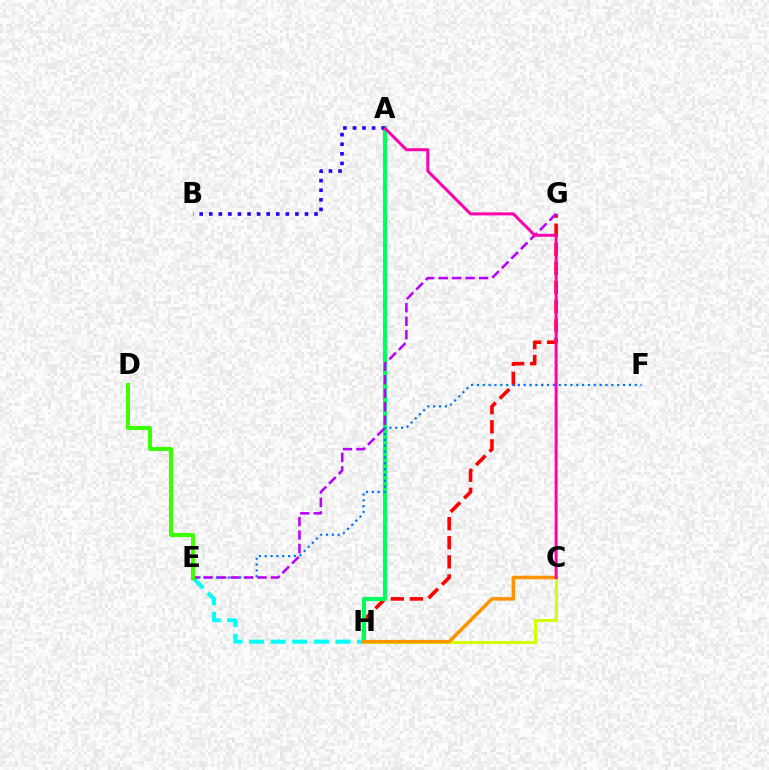{('G', 'H'): [{'color': '#ff0000', 'line_style': 'dashed', 'thickness': 2.59}], ('A', 'H'): [{'color': '#00ff5c', 'line_style': 'solid', 'thickness': 2.97}], ('E', 'H'): [{'color': '#00fff6', 'line_style': 'dashed', 'thickness': 2.94}], ('E', 'F'): [{'color': '#0074ff', 'line_style': 'dotted', 'thickness': 1.59}], ('E', 'G'): [{'color': '#b900ff', 'line_style': 'dashed', 'thickness': 1.83}], ('D', 'E'): [{'color': '#3dff00', 'line_style': 'solid', 'thickness': 2.94}], ('A', 'B'): [{'color': '#2500ff', 'line_style': 'dotted', 'thickness': 2.6}], ('C', 'H'): [{'color': '#d1ff00', 'line_style': 'solid', 'thickness': 2.23}, {'color': '#ff9400', 'line_style': 'solid', 'thickness': 2.54}], ('A', 'C'): [{'color': '#ff00ac', 'line_style': 'solid', 'thickness': 2.15}]}